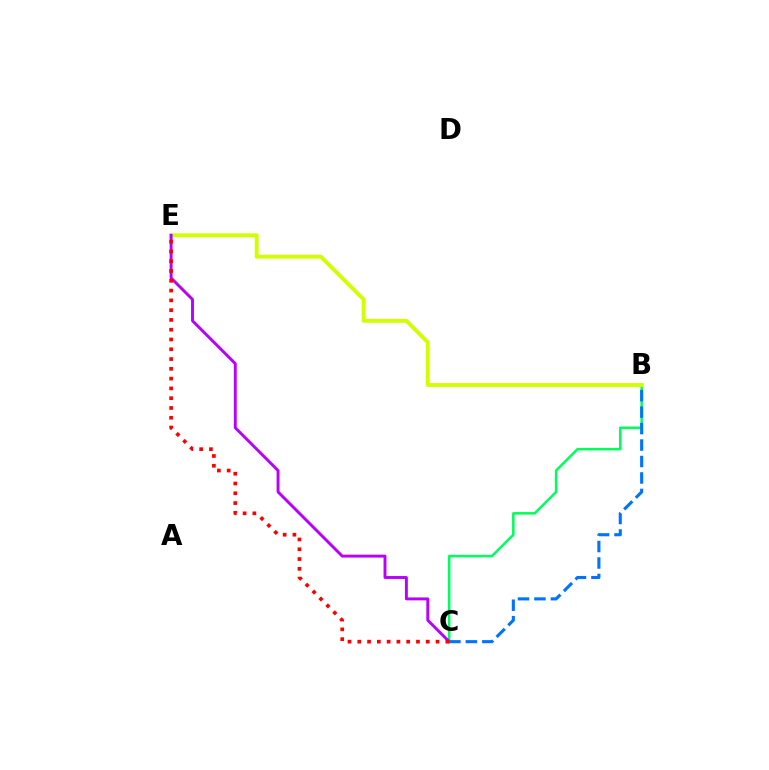{('B', 'C'): [{'color': '#00ff5c', 'line_style': 'solid', 'thickness': 1.83}, {'color': '#0074ff', 'line_style': 'dashed', 'thickness': 2.24}], ('B', 'E'): [{'color': '#d1ff00', 'line_style': 'solid', 'thickness': 2.8}], ('C', 'E'): [{'color': '#b900ff', 'line_style': 'solid', 'thickness': 2.1}, {'color': '#ff0000', 'line_style': 'dotted', 'thickness': 2.66}]}